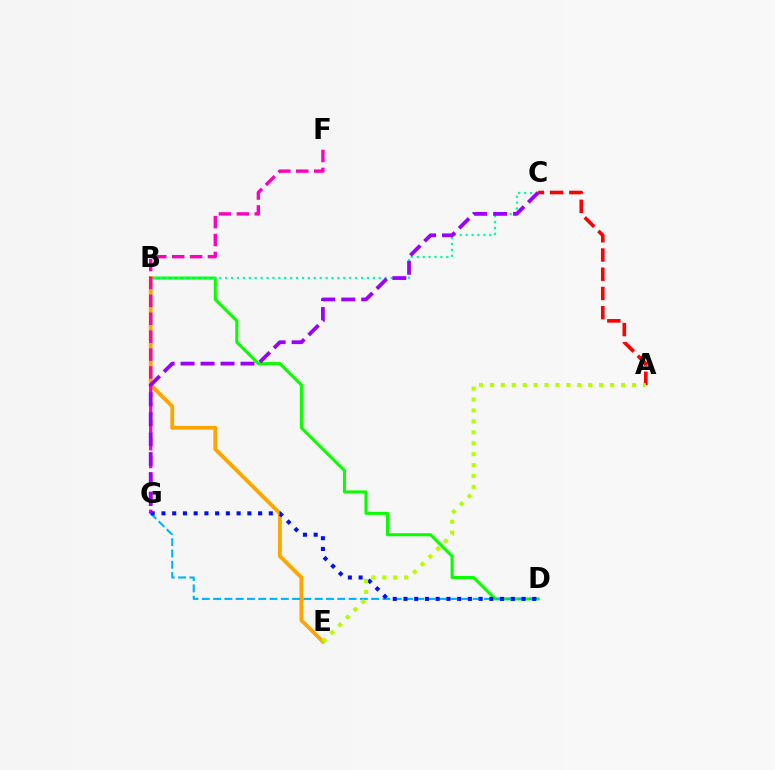{('A', 'C'): [{'color': '#ff0000', 'line_style': 'dashed', 'thickness': 2.61}], ('B', 'D'): [{'color': '#08ff00', 'line_style': 'solid', 'thickness': 2.19}], ('B', 'E'): [{'color': '#ffa500', 'line_style': 'solid', 'thickness': 2.75}], ('D', 'G'): [{'color': '#00b5ff', 'line_style': 'dashed', 'thickness': 1.53}, {'color': '#0010ff', 'line_style': 'dotted', 'thickness': 2.92}], ('F', 'G'): [{'color': '#ff00bd', 'line_style': 'dashed', 'thickness': 2.43}], ('B', 'C'): [{'color': '#00ff9d', 'line_style': 'dotted', 'thickness': 1.6}], ('C', 'G'): [{'color': '#9b00ff', 'line_style': 'dashed', 'thickness': 2.71}], ('A', 'E'): [{'color': '#b3ff00', 'line_style': 'dotted', 'thickness': 2.97}]}